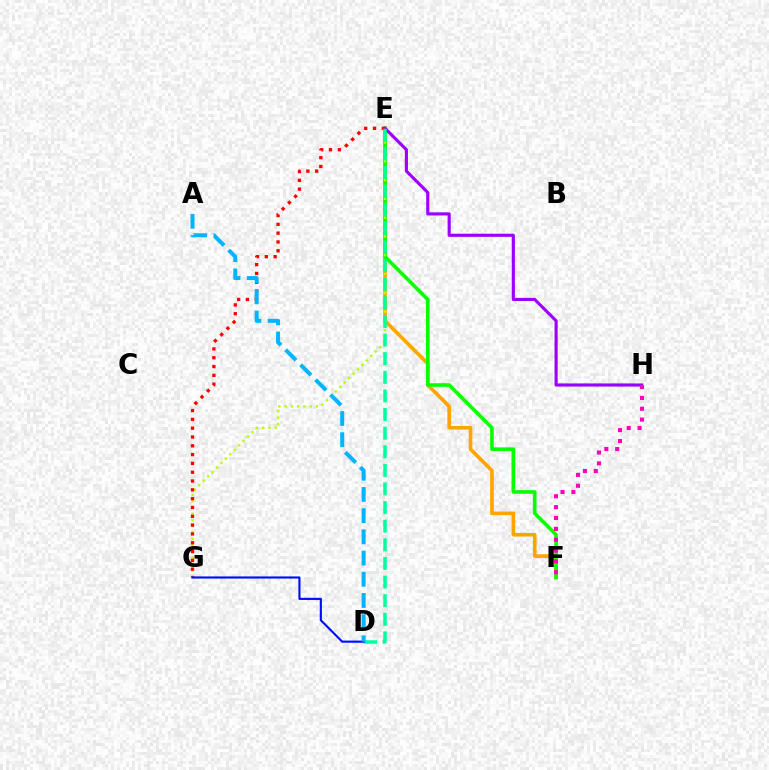{('E', 'F'): [{'color': '#ffa500', 'line_style': 'solid', 'thickness': 2.63}, {'color': '#08ff00', 'line_style': 'solid', 'thickness': 2.59}], ('E', 'G'): [{'color': '#b3ff00', 'line_style': 'dotted', 'thickness': 1.7}, {'color': '#ff0000', 'line_style': 'dotted', 'thickness': 2.39}], ('E', 'H'): [{'color': '#9b00ff', 'line_style': 'solid', 'thickness': 2.25}], ('D', 'E'): [{'color': '#00ff9d', 'line_style': 'dashed', 'thickness': 2.53}], ('F', 'H'): [{'color': '#ff00bd', 'line_style': 'dotted', 'thickness': 2.95}], ('D', 'G'): [{'color': '#0010ff', 'line_style': 'solid', 'thickness': 1.56}], ('A', 'D'): [{'color': '#00b5ff', 'line_style': 'dashed', 'thickness': 2.88}]}